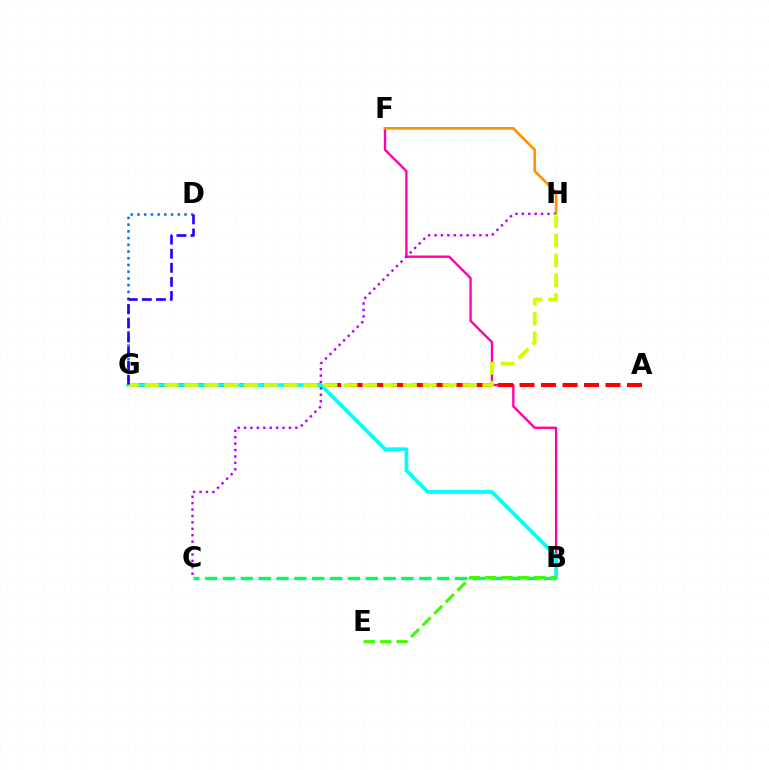{('D', 'G'): [{'color': '#0074ff', 'line_style': 'dotted', 'thickness': 1.83}, {'color': '#2500ff', 'line_style': 'dashed', 'thickness': 1.91}], ('B', 'F'): [{'color': '#ff00ac', 'line_style': 'solid', 'thickness': 1.7}], ('A', 'G'): [{'color': '#ff0000', 'line_style': 'dashed', 'thickness': 2.92}], ('B', 'G'): [{'color': '#00fff6', 'line_style': 'solid', 'thickness': 2.64}], ('F', 'H'): [{'color': '#ff9400', 'line_style': 'solid', 'thickness': 1.92}], ('C', 'H'): [{'color': '#b900ff', 'line_style': 'dotted', 'thickness': 1.74}], ('G', 'H'): [{'color': '#d1ff00', 'line_style': 'dashed', 'thickness': 2.7}], ('B', 'C'): [{'color': '#00ff5c', 'line_style': 'dashed', 'thickness': 2.42}], ('B', 'E'): [{'color': '#3dff00', 'line_style': 'dashed', 'thickness': 2.23}]}